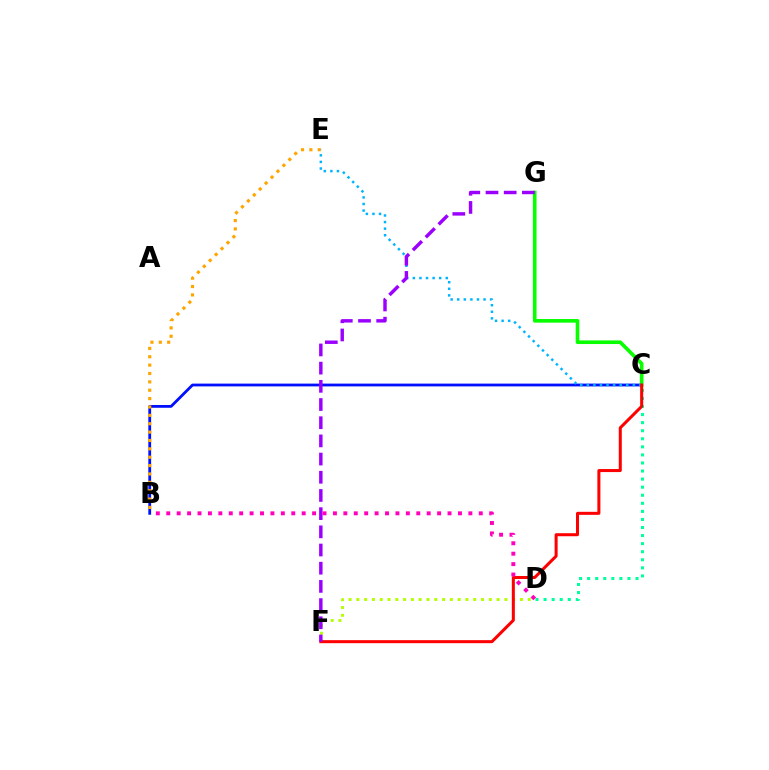{('B', 'C'): [{'color': '#0010ff', 'line_style': 'solid', 'thickness': 2.01}], ('D', 'F'): [{'color': '#b3ff00', 'line_style': 'dotted', 'thickness': 2.12}], ('B', 'E'): [{'color': '#ffa500', 'line_style': 'dotted', 'thickness': 2.27}], ('C', 'G'): [{'color': '#08ff00', 'line_style': 'solid', 'thickness': 2.61}], ('C', 'E'): [{'color': '#00b5ff', 'line_style': 'dotted', 'thickness': 1.79}], ('C', 'D'): [{'color': '#00ff9d', 'line_style': 'dotted', 'thickness': 2.19}], ('C', 'F'): [{'color': '#ff0000', 'line_style': 'solid', 'thickness': 2.18}], ('F', 'G'): [{'color': '#9b00ff', 'line_style': 'dashed', 'thickness': 2.47}], ('B', 'D'): [{'color': '#ff00bd', 'line_style': 'dotted', 'thickness': 2.83}]}